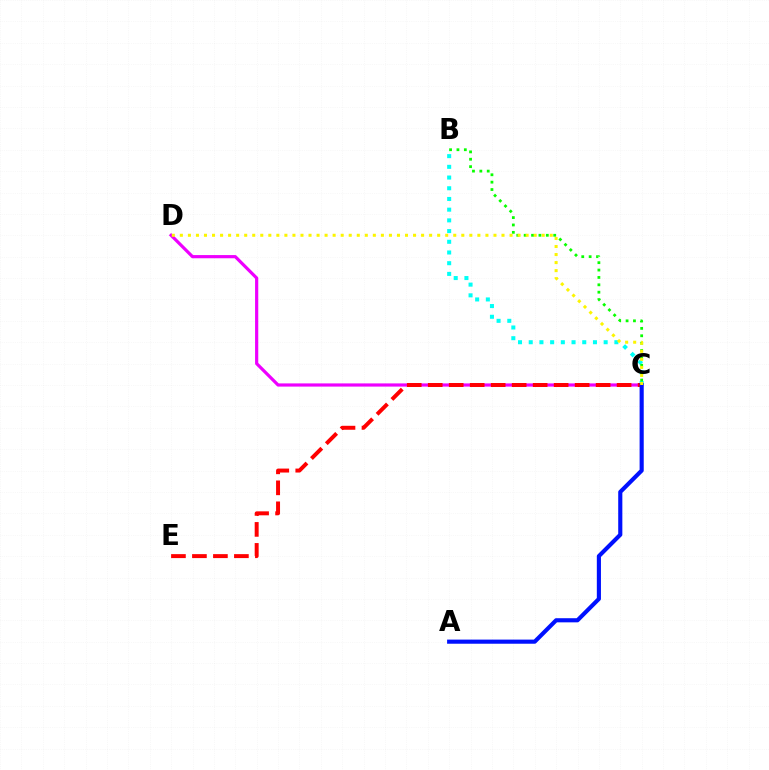{('B', 'C'): [{'color': '#00fff6', 'line_style': 'dotted', 'thickness': 2.91}, {'color': '#08ff00', 'line_style': 'dotted', 'thickness': 2.01}], ('C', 'D'): [{'color': '#ee00ff', 'line_style': 'solid', 'thickness': 2.3}, {'color': '#fcf500', 'line_style': 'dotted', 'thickness': 2.18}], ('C', 'E'): [{'color': '#ff0000', 'line_style': 'dashed', 'thickness': 2.85}], ('A', 'C'): [{'color': '#0010ff', 'line_style': 'solid', 'thickness': 2.97}]}